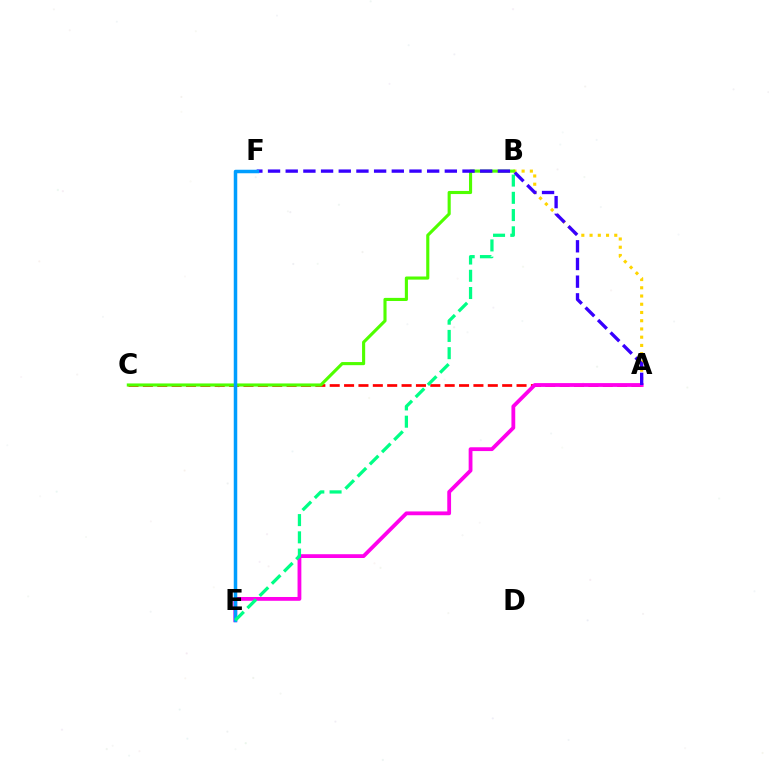{('A', 'C'): [{'color': '#ff0000', 'line_style': 'dashed', 'thickness': 1.95}], ('A', 'E'): [{'color': '#ff00ed', 'line_style': 'solid', 'thickness': 2.74}], ('A', 'B'): [{'color': '#ffd500', 'line_style': 'dotted', 'thickness': 2.24}], ('B', 'C'): [{'color': '#4fff00', 'line_style': 'solid', 'thickness': 2.24}], ('A', 'F'): [{'color': '#3700ff', 'line_style': 'dashed', 'thickness': 2.4}], ('E', 'F'): [{'color': '#009eff', 'line_style': 'solid', 'thickness': 2.52}], ('B', 'E'): [{'color': '#00ff86', 'line_style': 'dashed', 'thickness': 2.34}]}